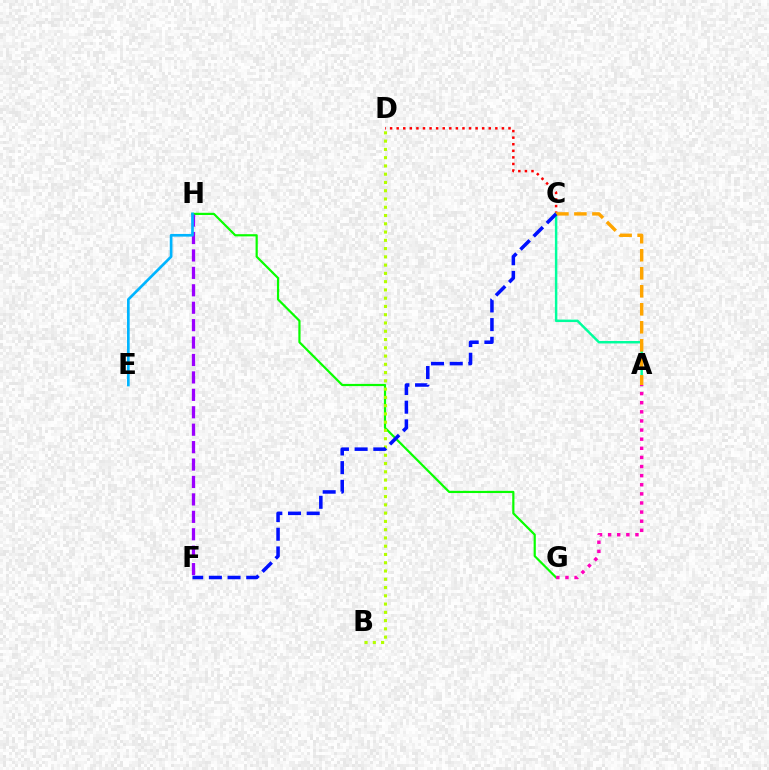{('C', 'D'): [{'color': '#ff0000', 'line_style': 'dotted', 'thickness': 1.79}], ('A', 'C'): [{'color': '#00ff9d', 'line_style': 'solid', 'thickness': 1.77}, {'color': '#ffa500', 'line_style': 'dashed', 'thickness': 2.45}], ('G', 'H'): [{'color': '#08ff00', 'line_style': 'solid', 'thickness': 1.58}], ('F', 'H'): [{'color': '#9b00ff', 'line_style': 'dashed', 'thickness': 2.37}], ('E', 'H'): [{'color': '#00b5ff', 'line_style': 'solid', 'thickness': 1.93}], ('B', 'D'): [{'color': '#b3ff00', 'line_style': 'dotted', 'thickness': 2.25}], ('C', 'F'): [{'color': '#0010ff', 'line_style': 'dashed', 'thickness': 2.54}], ('A', 'G'): [{'color': '#ff00bd', 'line_style': 'dotted', 'thickness': 2.48}]}